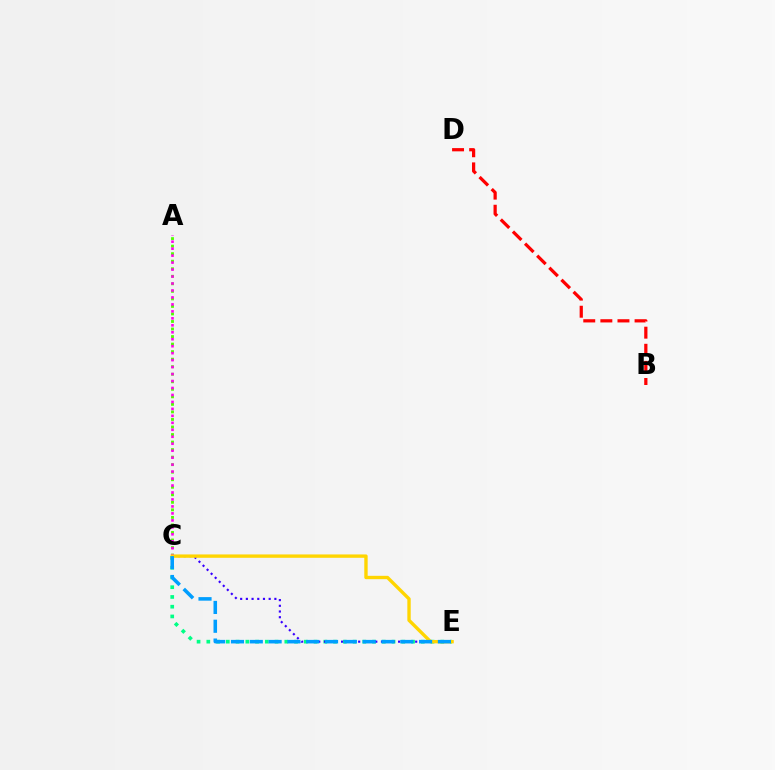{('C', 'E'): [{'color': '#00ff86', 'line_style': 'dotted', 'thickness': 2.65}, {'color': '#3700ff', 'line_style': 'dotted', 'thickness': 1.55}, {'color': '#ffd500', 'line_style': 'solid', 'thickness': 2.42}, {'color': '#009eff', 'line_style': 'dashed', 'thickness': 2.56}], ('A', 'C'): [{'color': '#4fff00', 'line_style': 'dotted', 'thickness': 2.05}, {'color': '#ff00ed', 'line_style': 'dotted', 'thickness': 1.89}], ('B', 'D'): [{'color': '#ff0000', 'line_style': 'dashed', 'thickness': 2.32}]}